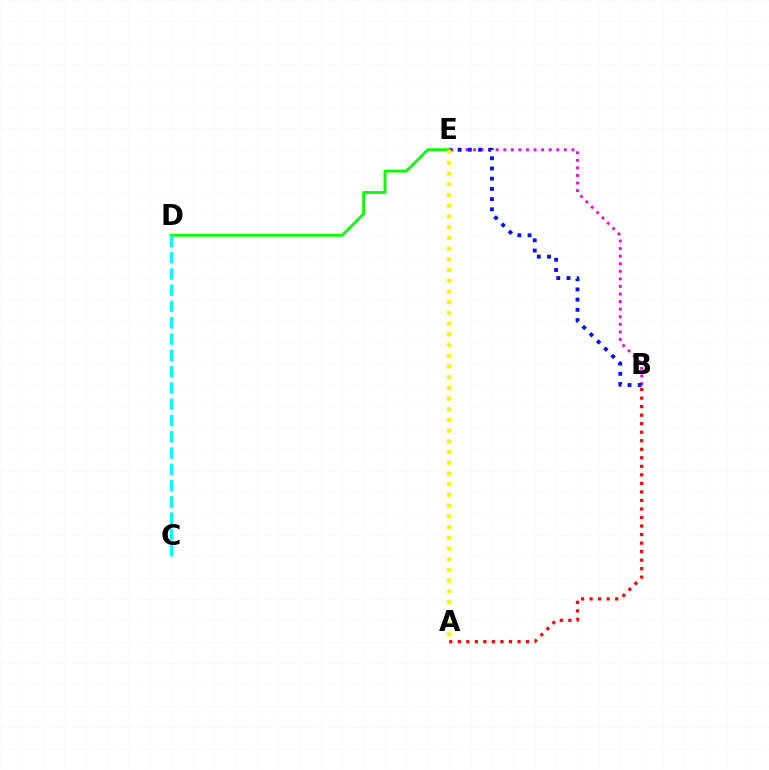{('B', 'E'): [{'color': '#ee00ff', 'line_style': 'dotted', 'thickness': 2.06}, {'color': '#0010ff', 'line_style': 'dotted', 'thickness': 2.77}], ('A', 'B'): [{'color': '#ff0000', 'line_style': 'dotted', 'thickness': 2.32}], ('D', 'E'): [{'color': '#08ff00', 'line_style': 'solid', 'thickness': 2.05}], ('A', 'E'): [{'color': '#fcf500', 'line_style': 'dotted', 'thickness': 2.91}], ('C', 'D'): [{'color': '#00fff6', 'line_style': 'dashed', 'thickness': 2.21}]}